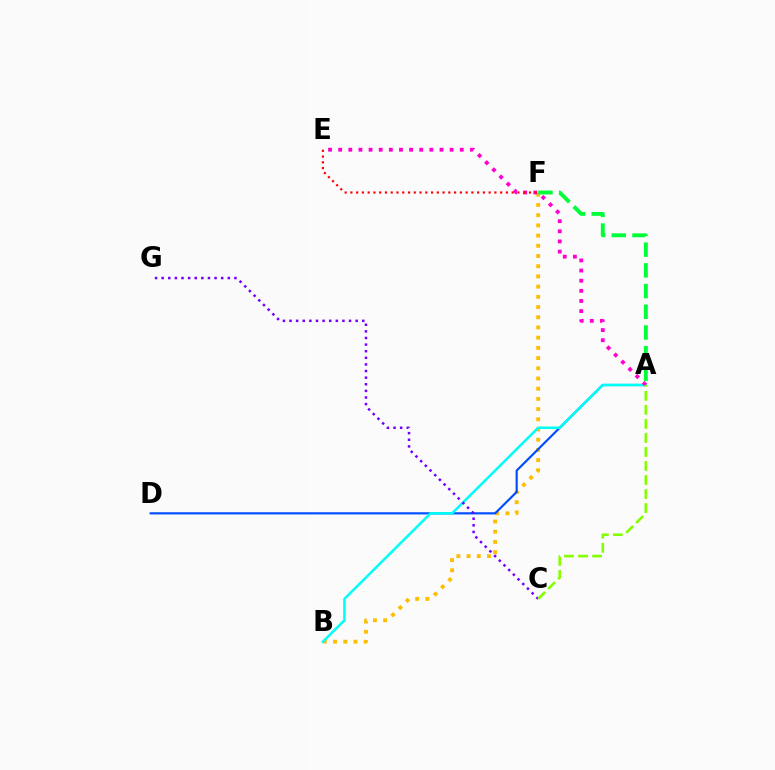{('B', 'F'): [{'color': '#ffbd00', 'line_style': 'dotted', 'thickness': 2.77}], ('A', 'D'): [{'color': '#004bff', 'line_style': 'solid', 'thickness': 1.55}], ('A', 'F'): [{'color': '#00ff39', 'line_style': 'dashed', 'thickness': 2.81}], ('A', 'B'): [{'color': '#00fff6', 'line_style': 'solid', 'thickness': 1.82}], ('A', 'E'): [{'color': '#ff00cf', 'line_style': 'dotted', 'thickness': 2.75}], ('E', 'F'): [{'color': '#ff0000', 'line_style': 'dotted', 'thickness': 1.57}], ('C', 'G'): [{'color': '#7200ff', 'line_style': 'dotted', 'thickness': 1.8}], ('A', 'C'): [{'color': '#84ff00', 'line_style': 'dashed', 'thickness': 1.91}]}